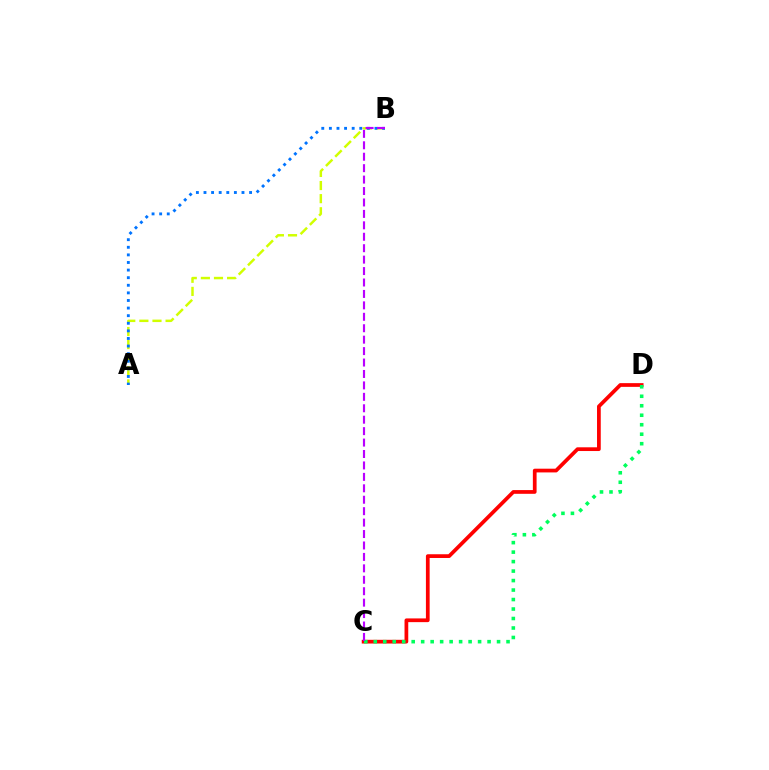{('C', 'D'): [{'color': '#ff0000', 'line_style': 'solid', 'thickness': 2.68}, {'color': '#00ff5c', 'line_style': 'dotted', 'thickness': 2.58}], ('A', 'B'): [{'color': '#d1ff00', 'line_style': 'dashed', 'thickness': 1.78}, {'color': '#0074ff', 'line_style': 'dotted', 'thickness': 2.06}], ('B', 'C'): [{'color': '#b900ff', 'line_style': 'dashed', 'thickness': 1.55}]}